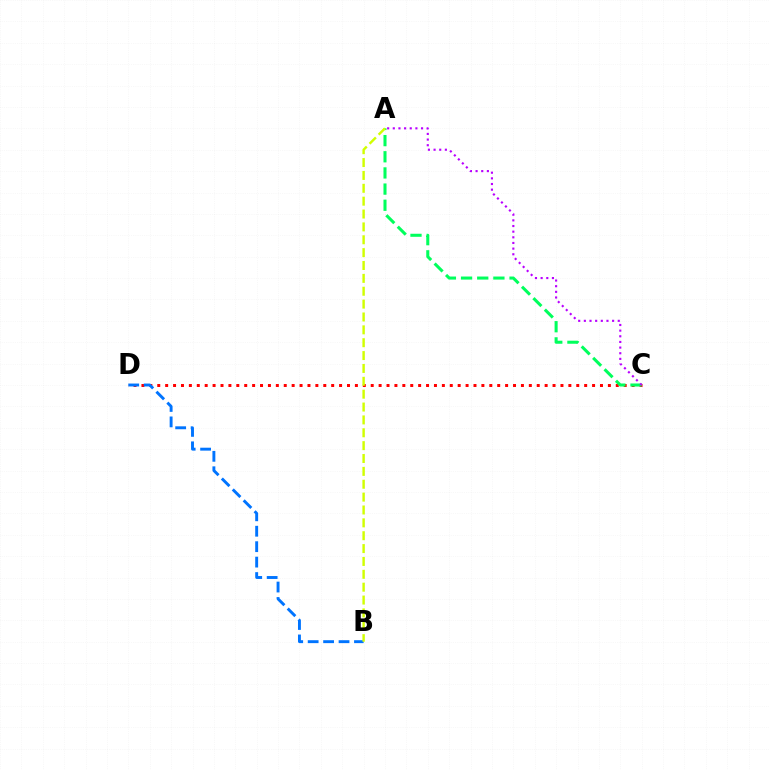{('C', 'D'): [{'color': '#ff0000', 'line_style': 'dotted', 'thickness': 2.15}], ('A', 'C'): [{'color': '#00ff5c', 'line_style': 'dashed', 'thickness': 2.2}, {'color': '#b900ff', 'line_style': 'dotted', 'thickness': 1.54}], ('B', 'D'): [{'color': '#0074ff', 'line_style': 'dashed', 'thickness': 2.1}], ('A', 'B'): [{'color': '#d1ff00', 'line_style': 'dashed', 'thickness': 1.75}]}